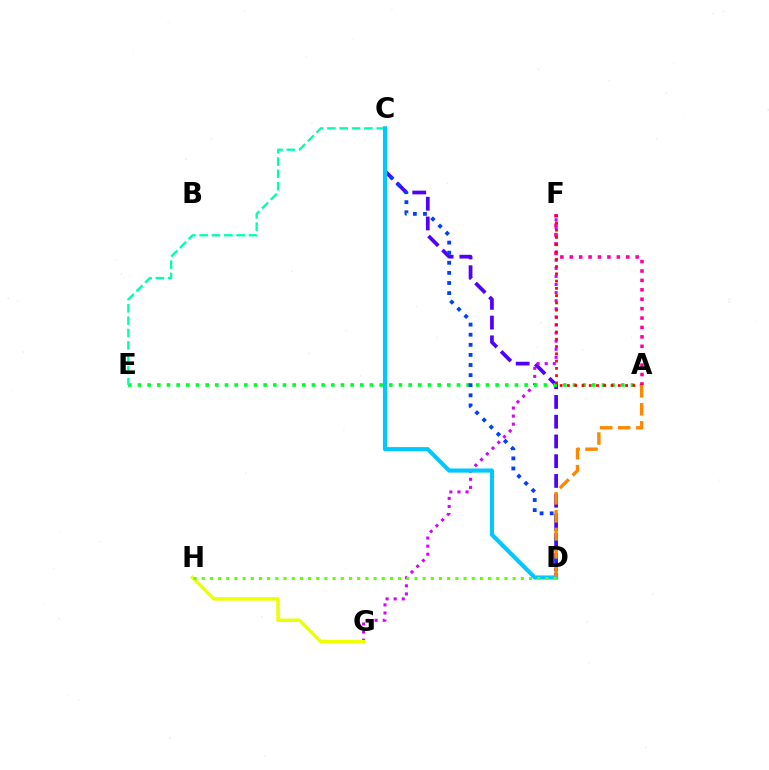{('C', 'D'): [{'color': '#4f00ff', 'line_style': 'dashed', 'thickness': 2.68}, {'color': '#003fff', 'line_style': 'dotted', 'thickness': 2.74}, {'color': '#00c7ff', 'line_style': 'solid', 'thickness': 2.97}], ('F', 'G'): [{'color': '#d600ff', 'line_style': 'dotted', 'thickness': 2.2}], ('A', 'E'): [{'color': '#00ff27', 'line_style': 'dotted', 'thickness': 2.63}], ('G', 'H'): [{'color': '#eeff00', 'line_style': 'solid', 'thickness': 2.51}], ('A', 'F'): [{'color': '#ff00a0', 'line_style': 'dotted', 'thickness': 2.56}, {'color': '#ff0000', 'line_style': 'dotted', 'thickness': 1.98}], ('C', 'E'): [{'color': '#00ffaf', 'line_style': 'dashed', 'thickness': 1.68}], ('A', 'D'): [{'color': '#ff8800', 'line_style': 'dashed', 'thickness': 2.45}], ('D', 'H'): [{'color': '#66ff00', 'line_style': 'dotted', 'thickness': 2.22}]}